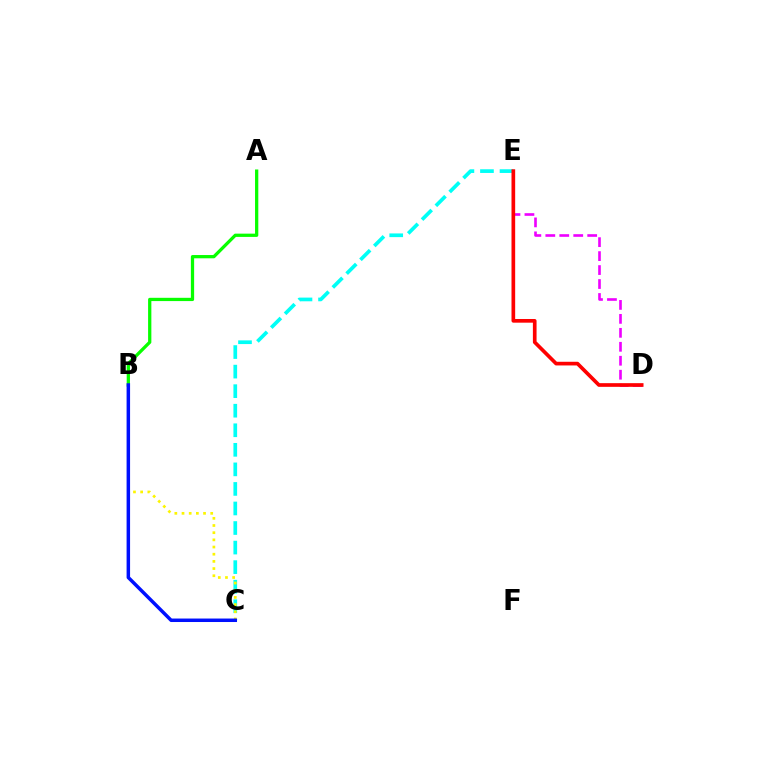{('C', 'E'): [{'color': '#00fff6', 'line_style': 'dashed', 'thickness': 2.66}], ('D', 'E'): [{'color': '#ee00ff', 'line_style': 'dashed', 'thickness': 1.9}, {'color': '#ff0000', 'line_style': 'solid', 'thickness': 2.64}], ('B', 'C'): [{'color': '#fcf500', 'line_style': 'dotted', 'thickness': 1.95}, {'color': '#0010ff', 'line_style': 'solid', 'thickness': 2.51}], ('A', 'B'): [{'color': '#08ff00', 'line_style': 'solid', 'thickness': 2.35}]}